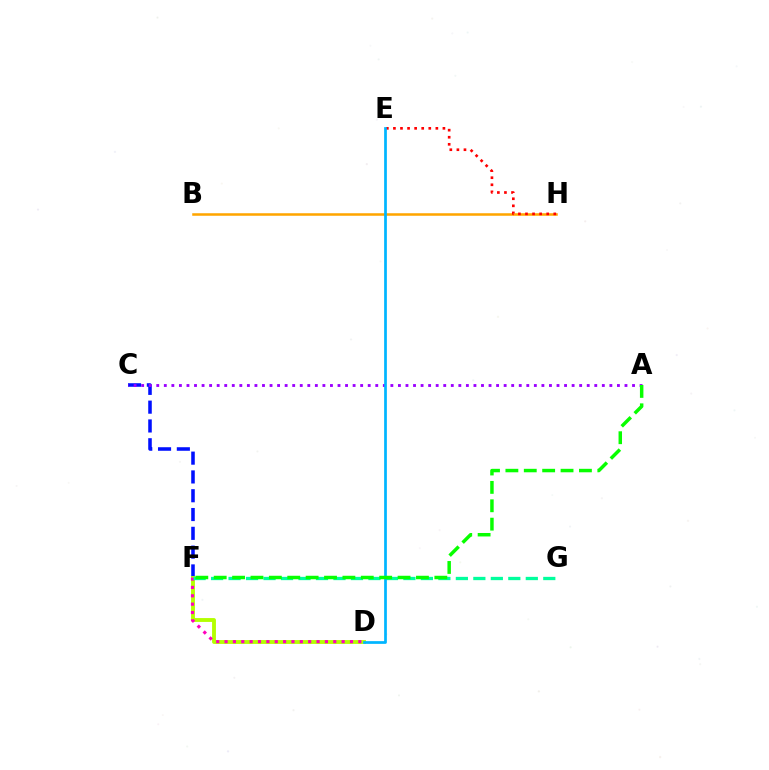{('C', 'F'): [{'color': '#0010ff', 'line_style': 'dashed', 'thickness': 2.55}], ('B', 'H'): [{'color': '#ffa500', 'line_style': 'solid', 'thickness': 1.82}], ('D', 'F'): [{'color': '#b3ff00', 'line_style': 'solid', 'thickness': 2.78}, {'color': '#ff00bd', 'line_style': 'dotted', 'thickness': 2.27}], ('F', 'G'): [{'color': '#00ff9d', 'line_style': 'dashed', 'thickness': 2.38}], ('A', 'C'): [{'color': '#9b00ff', 'line_style': 'dotted', 'thickness': 2.05}], ('E', 'H'): [{'color': '#ff0000', 'line_style': 'dotted', 'thickness': 1.92}], ('D', 'E'): [{'color': '#00b5ff', 'line_style': 'solid', 'thickness': 1.96}], ('A', 'F'): [{'color': '#08ff00', 'line_style': 'dashed', 'thickness': 2.5}]}